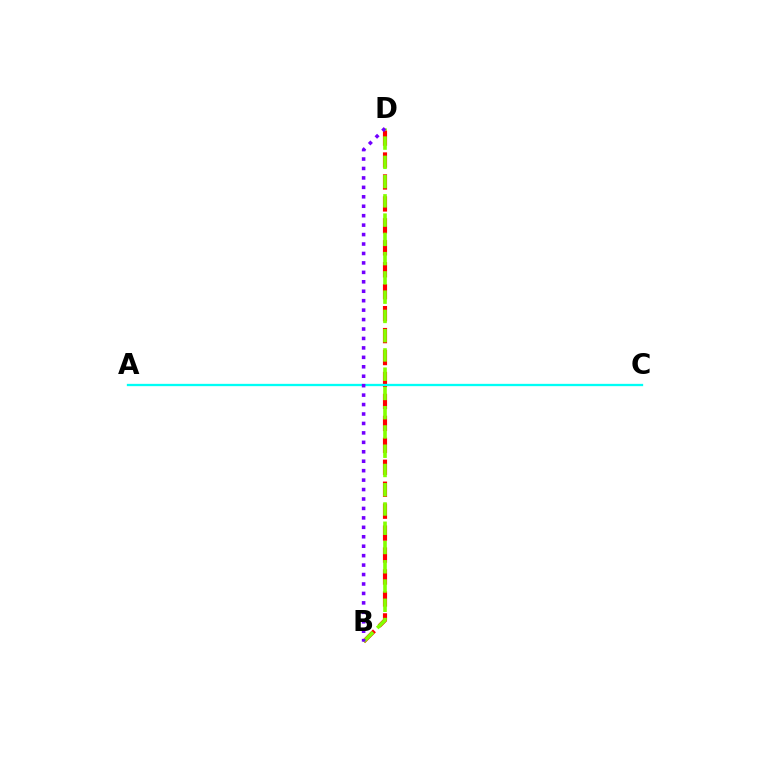{('B', 'D'): [{'color': '#ff0000', 'line_style': 'dashed', 'thickness': 2.98}, {'color': '#84ff00', 'line_style': 'dashed', 'thickness': 2.62}, {'color': '#7200ff', 'line_style': 'dotted', 'thickness': 2.57}], ('A', 'C'): [{'color': '#00fff6', 'line_style': 'solid', 'thickness': 1.66}]}